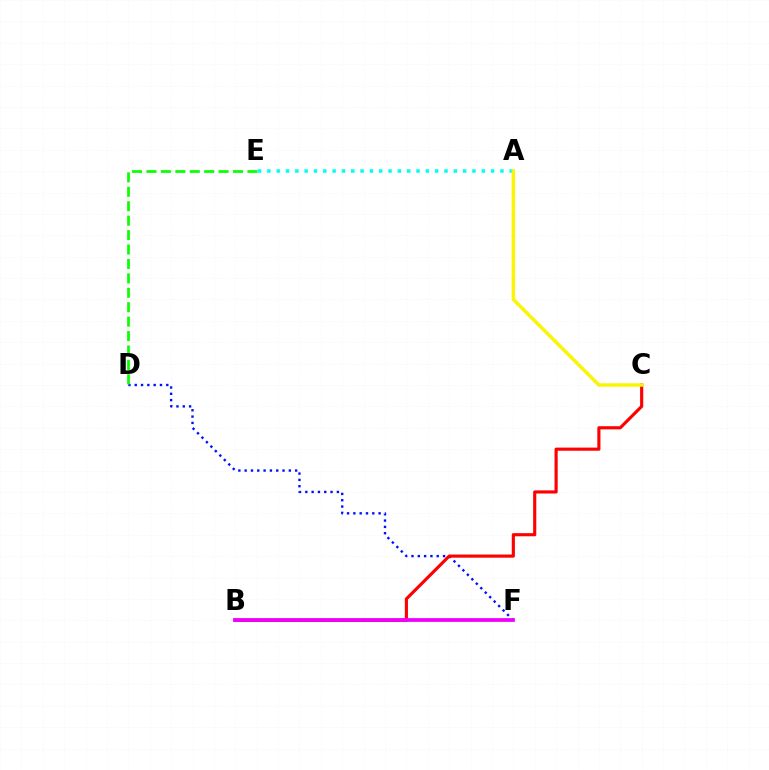{('D', 'F'): [{'color': '#0010ff', 'line_style': 'dotted', 'thickness': 1.71}], ('B', 'C'): [{'color': '#ff0000', 'line_style': 'solid', 'thickness': 2.26}], ('B', 'F'): [{'color': '#ee00ff', 'line_style': 'solid', 'thickness': 2.7}], ('A', 'E'): [{'color': '#00fff6', 'line_style': 'dotted', 'thickness': 2.53}], ('D', 'E'): [{'color': '#08ff00', 'line_style': 'dashed', 'thickness': 1.96}], ('A', 'C'): [{'color': '#fcf500', 'line_style': 'solid', 'thickness': 2.46}]}